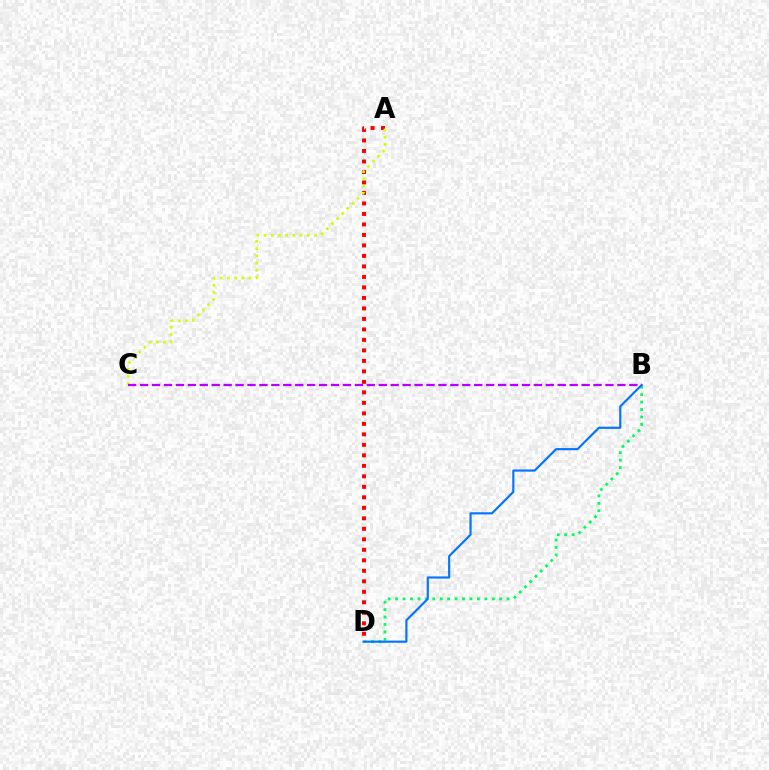{('B', 'D'): [{'color': '#00ff5c', 'line_style': 'dotted', 'thickness': 2.02}, {'color': '#0074ff', 'line_style': 'solid', 'thickness': 1.54}], ('A', 'D'): [{'color': '#ff0000', 'line_style': 'dotted', 'thickness': 2.85}], ('A', 'C'): [{'color': '#d1ff00', 'line_style': 'dotted', 'thickness': 1.96}], ('B', 'C'): [{'color': '#b900ff', 'line_style': 'dashed', 'thickness': 1.62}]}